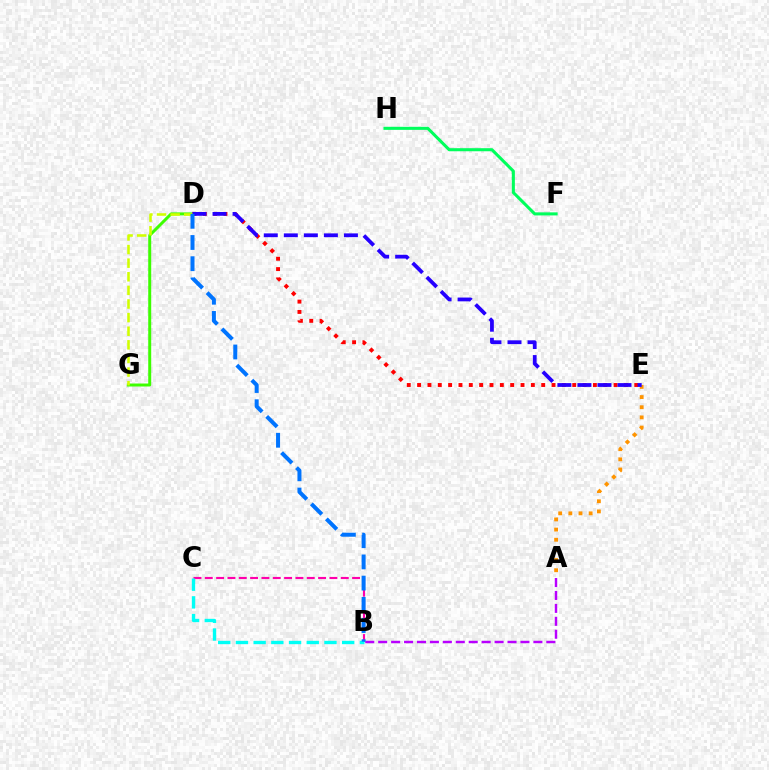{('D', 'G'): [{'color': '#3dff00', 'line_style': 'solid', 'thickness': 2.14}, {'color': '#d1ff00', 'line_style': 'dashed', 'thickness': 1.85}], ('A', 'B'): [{'color': '#b900ff', 'line_style': 'dashed', 'thickness': 1.76}], ('A', 'E'): [{'color': '#ff9400', 'line_style': 'dotted', 'thickness': 2.76}], ('D', 'E'): [{'color': '#ff0000', 'line_style': 'dotted', 'thickness': 2.81}, {'color': '#2500ff', 'line_style': 'dashed', 'thickness': 2.72}], ('F', 'H'): [{'color': '#00ff5c', 'line_style': 'solid', 'thickness': 2.21}], ('B', 'C'): [{'color': '#ff00ac', 'line_style': 'dashed', 'thickness': 1.54}, {'color': '#00fff6', 'line_style': 'dashed', 'thickness': 2.41}], ('B', 'D'): [{'color': '#0074ff', 'line_style': 'dashed', 'thickness': 2.88}]}